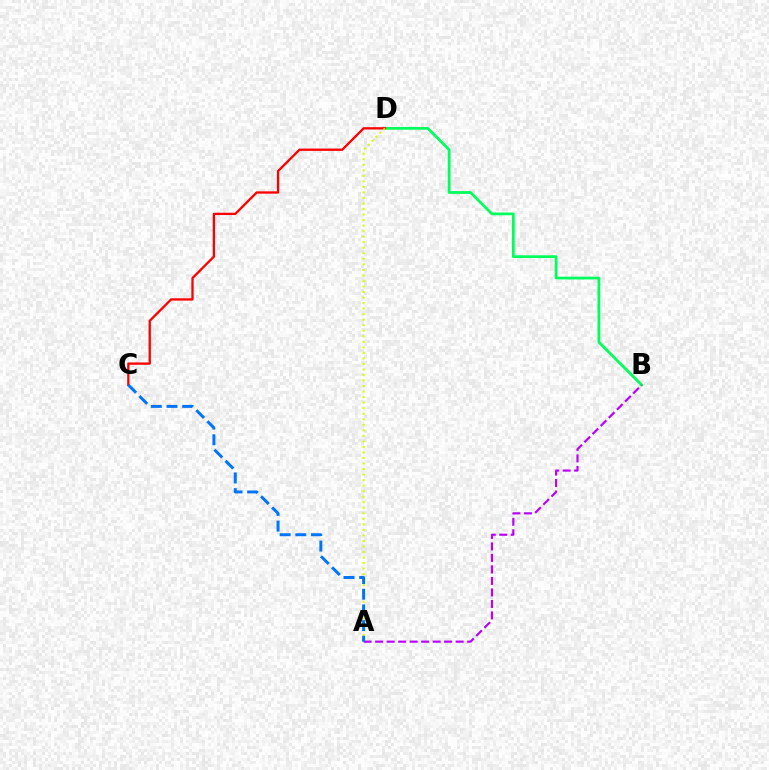{('B', 'D'): [{'color': '#00ff5c', 'line_style': 'solid', 'thickness': 1.99}], ('C', 'D'): [{'color': '#ff0000', 'line_style': 'solid', 'thickness': 1.67}], ('A', 'D'): [{'color': '#d1ff00', 'line_style': 'dotted', 'thickness': 1.5}], ('A', 'B'): [{'color': '#b900ff', 'line_style': 'dashed', 'thickness': 1.56}], ('A', 'C'): [{'color': '#0074ff', 'line_style': 'dashed', 'thickness': 2.13}]}